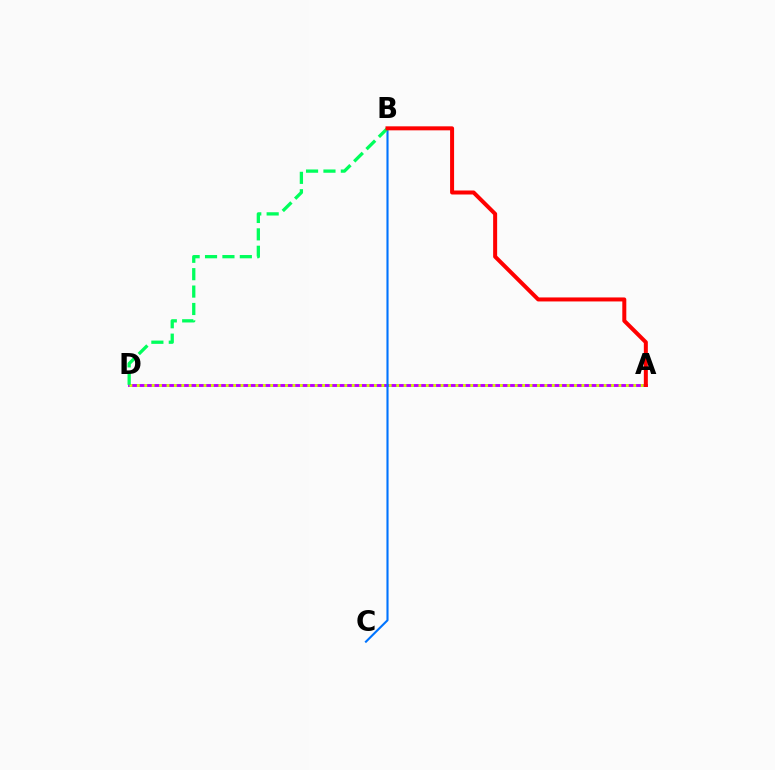{('A', 'D'): [{'color': '#b900ff', 'line_style': 'solid', 'thickness': 2.09}, {'color': '#d1ff00', 'line_style': 'dotted', 'thickness': 2.01}], ('B', 'C'): [{'color': '#0074ff', 'line_style': 'solid', 'thickness': 1.52}], ('B', 'D'): [{'color': '#00ff5c', 'line_style': 'dashed', 'thickness': 2.36}], ('A', 'B'): [{'color': '#ff0000', 'line_style': 'solid', 'thickness': 2.88}]}